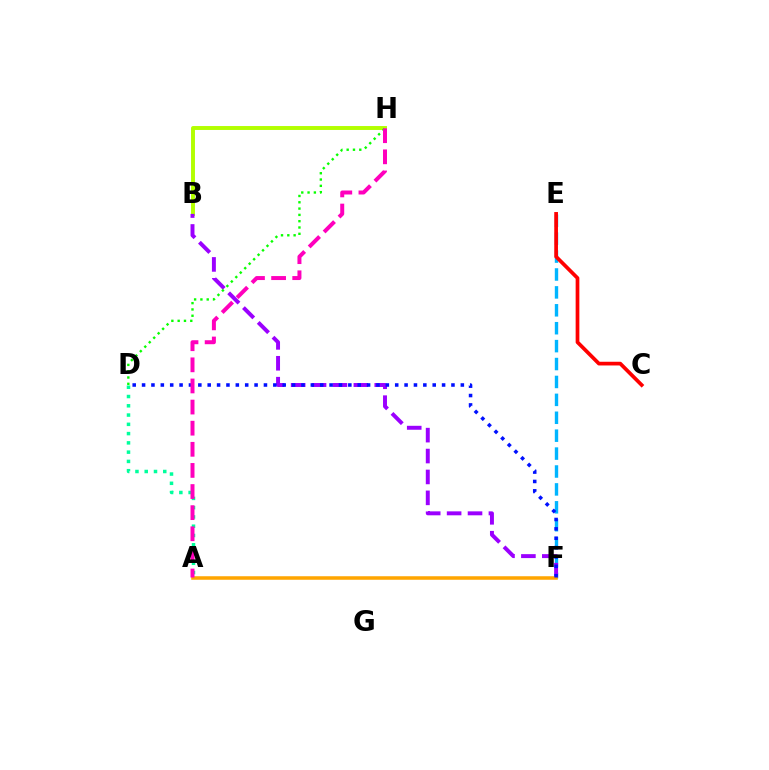{('B', 'H'): [{'color': '#b3ff00', 'line_style': 'solid', 'thickness': 2.83}], ('E', 'F'): [{'color': '#00b5ff', 'line_style': 'dashed', 'thickness': 2.43}], ('B', 'F'): [{'color': '#9b00ff', 'line_style': 'dashed', 'thickness': 2.84}], ('A', 'F'): [{'color': '#ffa500', 'line_style': 'solid', 'thickness': 2.54}], ('D', 'F'): [{'color': '#0010ff', 'line_style': 'dotted', 'thickness': 2.55}], ('A', 'D'): [{'color': '#00ff9d', 'line_style': 'dotted', 'thickness': 2.52}], ('D', 'H'): [{'color': '#08ff00', 'line_style': 'dotted', 'thickness': 1.71}], ('C', 'E'): [{'color': '#ff0000', 'line_style': 'solid', 'thickness': 2.67}], ('A', 'H'): [{'color': '#ff00bd', 'line_style': 'dashed', 'thickness': 2.87}]}